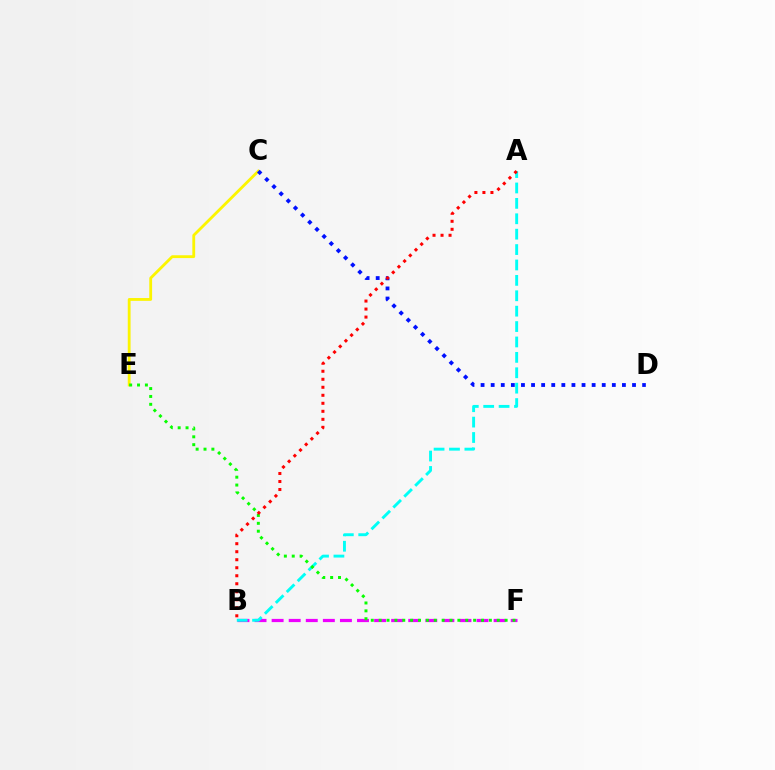{('C', 'E'): [{'color': '#fcf500', 'line_style': 'solid', 'thickness': 2.03}], ('B', 'F'): [{'color': '#ee00ff', 'line_style': 'dashed', 'thickness': 2.32}], ('C', 'D'): [{'color': '#0010ff', 'line_style': 'dotted', 'thickness': 2.74}], ('A', 'B'): [{'color': '#00fff6', 'line_style': 'dashed', 'thickness': 2.09}, {'color': '#ff0000', 'line_style': 'dotted', 'thickness': 2.18}], ('E', 'F'): [{'color': '#08ff00', 'line_style': 'dotted', 'thickness': 2.14}]}